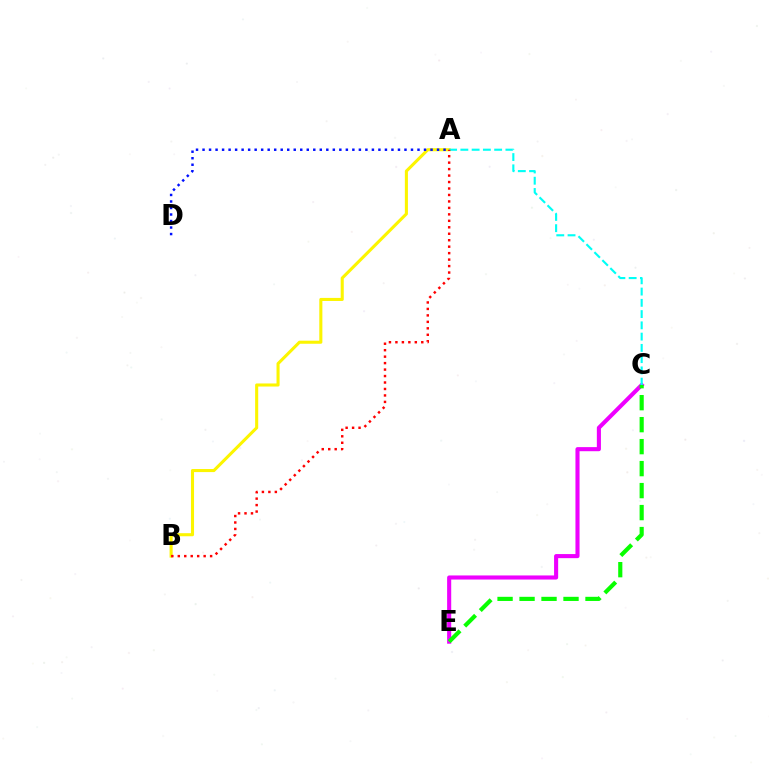{('A', 'B'): [{'color': '#fcf500', 'line_style': 'solid', 'thickness': 2.21}, {'color': '#ff0000', 'line_style': 'dotted', 'thickness': 1.76}], ('C', 'E'): [{'color': '#ee00ff', 'line_style': 'solid', 'thickness': 2.95}, {'color': '#08ff00', 'line_style': 'dashed', 'thickness': 2.99}], ('A', 'C'): [{'color': '#00fff6', 'line_style': 'dashed', 'thickness': 1.53}], ('A', 'D'): [{'color': '#0010ff', 'line_style': 'dotted', 'thickness': 1.77}]}